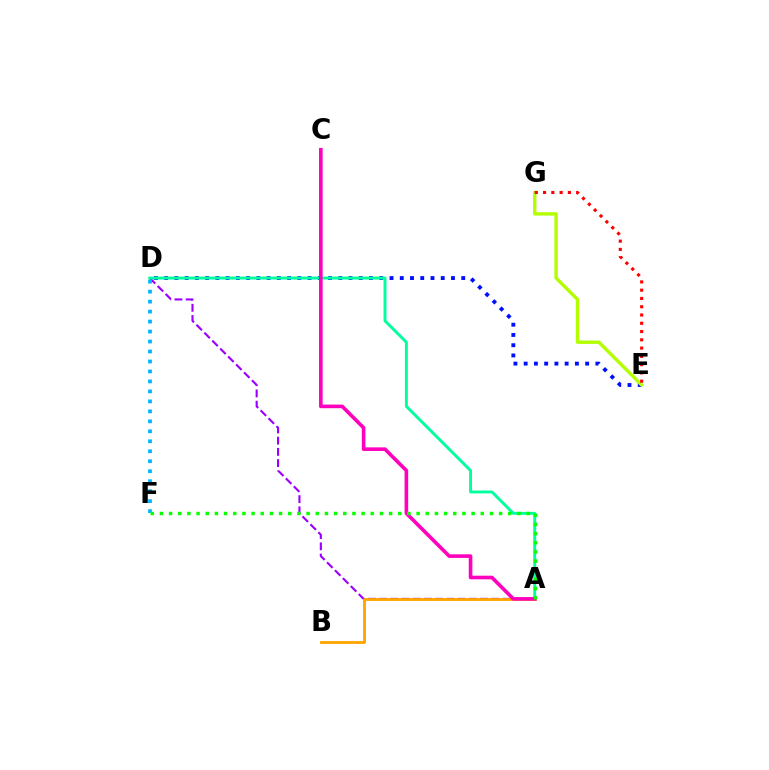{('A', 'D'): [{'color': '#9b00ff', 'line_style': 'dashed', 'thickness': 1.52}, {'color': '#00ff9d', 'line_style': 'solid', 'thickness': 2.1}], ('D', 'E'): [{'color': '#0010ff', 'line_style': 'dotted', 'thickness': 2.78}], ('E', 'G'): [{'color': '#b3ff00', 'line_style': 'solid', 'thickness': 2.44}, {'color': '#ff0000', 'line_style': 'dotted', 'thickness': 2.25}], ('A', 'B'): [{'color': '#ffa500', 'line_style': 'solid', 'thickness': 2.04}], ('A', 'C'): [{'color': '#ff00bd', 'line_style': 'solid', 'thickness': 2.61}], ('D', 'F'): [{'color': '#00b5ff', 'line_style': 'dotted', 'thickness': 2.71}], ('A', 'F'): [{'color': '#08ff00', 'line_style': 'dotted', 'thickness': 2.49}]}